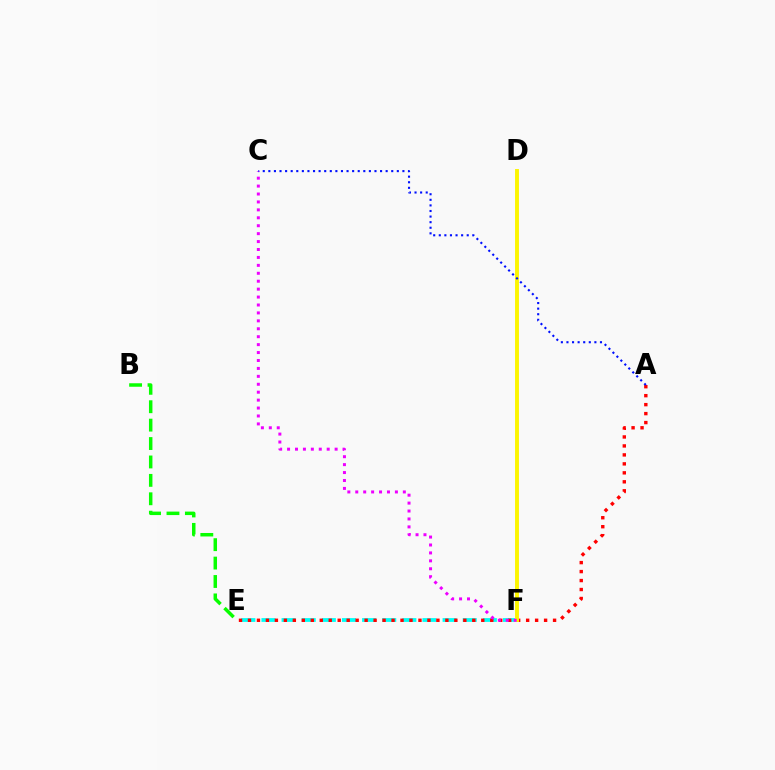{('E', 'F'): [{'color': '#00fff6', 'line_style': 'dashed', 'thickness': 2.73}], ('A', 'E'): [{'color': '#ff0000', 'line_style': 'dotted', 'thickness': 2.44}], ('B', 'E'): [{'color': '#08ff00', 'line_style': 'dashed', 'thickness': 2.5}], ('D', 'F'): [{'color': '#fcf500', 'line_style': 'solid', 'thickness': 2.81}], ('C', 'F'): [{'color': '#ee00ff', 'line_style': 'dotted', 'thickness': 2.15}], ('A', 'C'): [{'color': '#0010ff', 'line_style': 'dotted', 'thickness': 1.52}]}